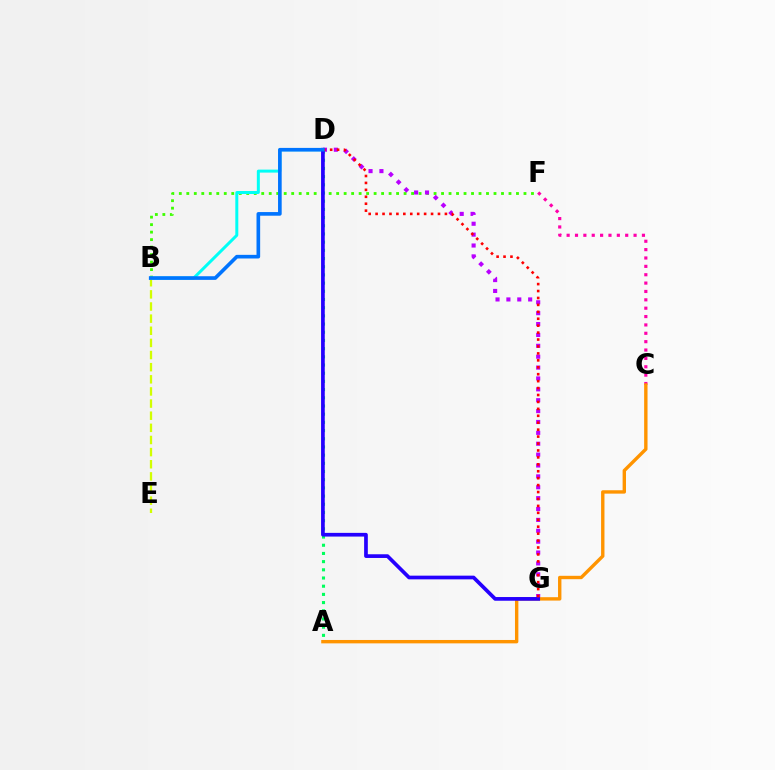{('B', 'F'): [{'color': '#3dff00', 'line_style': 'dotted', 'thickness': 2.04}], ('C', 'F'): [{'color': '#ff00ac', 'line_style': 'dotted', 'thickness': 2.27}], ('D', 'G'): [{'color': '#b900ff', 'line_style': 'dotted', 'thickness': 2.96}, {'color': '#2500ff', 'line_style': 'solid', 'thickness': 2.66}, {'color': '#ff0000', 'line_style': 'dotted', 'thickness': 1.88}], ('B', 'D'): [{'color': '#00fff6', 'line_style': 'solid', 'thickness': 2.15}, {'color': '#0074ff', 'line_style': 'solid', 'thickness': 2.62}], ('A', 'D'): [{'color': '#00ff5c', 'line_style': 'dotted', 'thickness': 2.23}], ('A', 'C'): [{'color': '#ff9400', 'line_style': 'solid', 'thickness': 2.44}], ('B', 'E'): [{'color': '#d1ff00', 'line_style': 'dashed', 'thickness': 1.65}]}